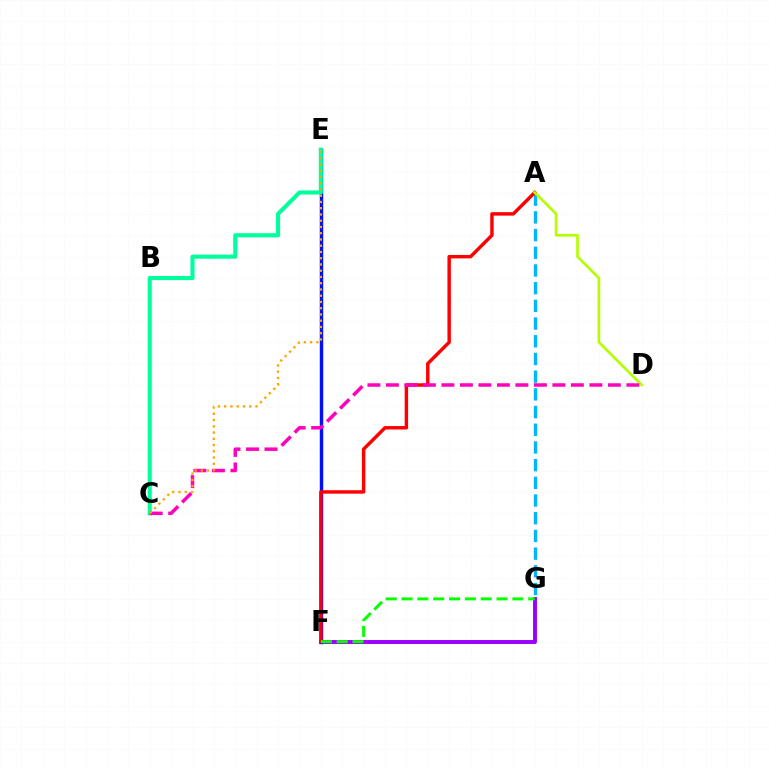{('F', 'G'): [{'color': '#9b00ff', 'line_style': 'solid', 'thickness': 2.82}, {'color': '#08ff00', 'line_style': 'dashed', 'thickness': 2.15}], ('A', 'G'): [{'color': '#00b5ff', 'line_style': 'dashed', 'thickness': 2.4}], ('E', 'F'): [{'color': '#0010ff', 'line_style': 'solid', 'thickness': 2.47}], ('A', 'F'): [{'color': '#ff0000', 'line_style': 'solid', 'thickness': 2.47}], ('A', 'D'): [{'color': '#b3ff00', 'line_style': 'solid', 'thickness': 1.92}], ('C', 'E'): [{'color': '#00ff9d', 'line_style': 'solid', 'thickness': 2.95}, {'color': '#ffa500', 'line_style': 'dotted', 'thickness': 1.7}], ('C', 'D'): [{'color': '#ff00bd', 'line_style': 'dashed', 'thickness': 2.51}]}